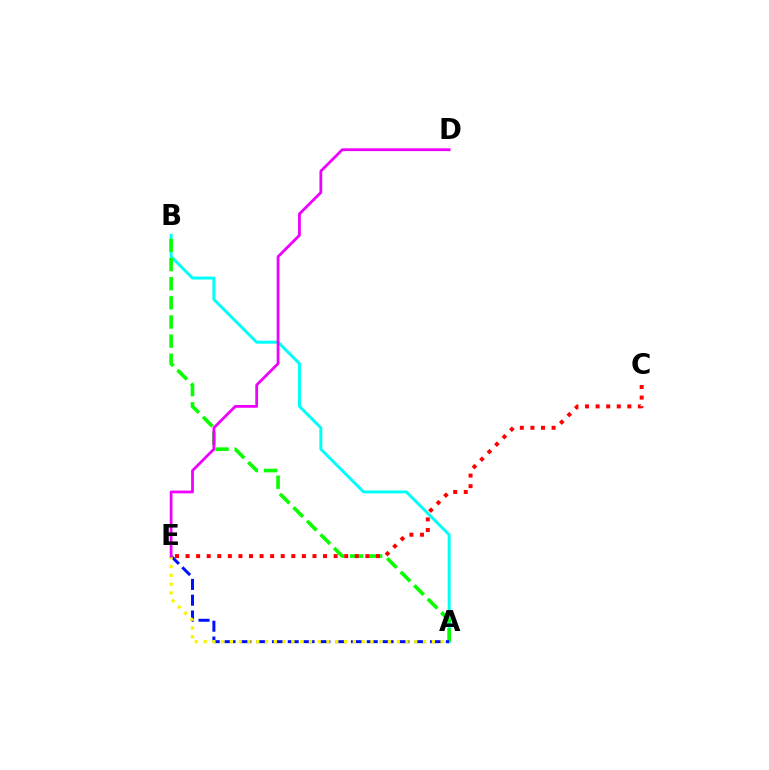{('A', 'B'): [{'color': '#00fff6', 'line_style': 'solid', 'thickness': 2.13}, {'color': '#08ff00', 'line_style': 'dashed', 'thickness': 2.6}], ('C', 'E'): [{'color': '#ff0000', 'line_style': 'dotted', 'thickness': 2.87}], ('A', 'E'): [{'color': '#0010ff', 'line_style': 'dashed', 'thickness': 2.15}, {'color': '#fcf500', 'line_style': 'dotted', 'thickness': 2.39}], ('D', 'E'): [{'color': '#ee00ff', 'line_style': 'solid', 'thickness': 2.0}]}